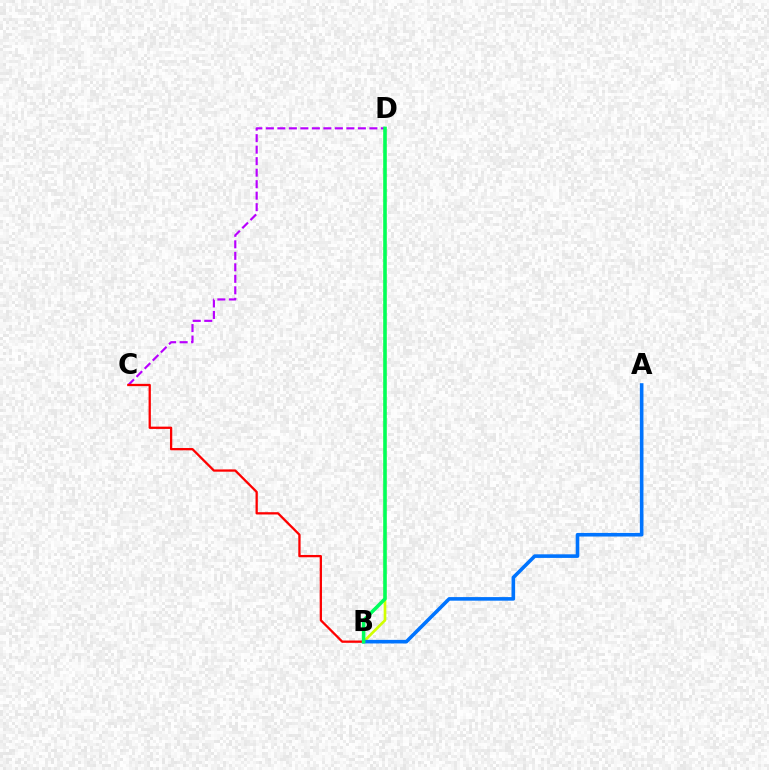{('B', 'D'): [{'color': '#d1ff00', 'line_style': 'solid', 'thickness': 1.92}, {'color': '#00ff5c', 'line_style': 'solid', 'thickness': 2.54}], ('C', 'D'): [{'color': '#b900ff', 'line_style': 'dashed', 'thickness': 1.56}], ('A', 'B'): [{'color': '#0074ff', 'line_style': 'solid', 'thickness': 2.59}], ('B', 'C'): [{'color': '#ff0000', 'line_style': 'solid', 'thickness': 1.64}]}